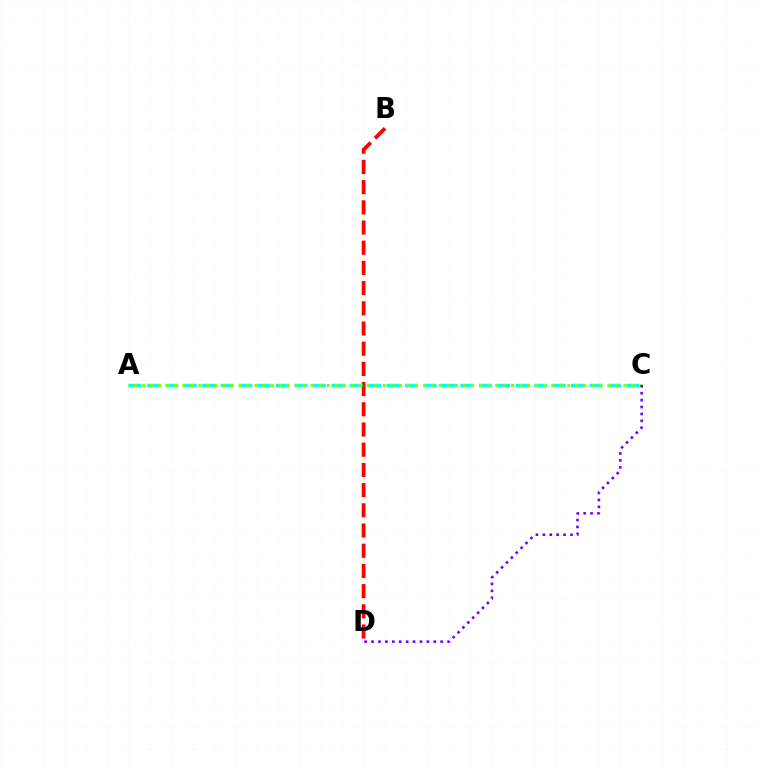{('B', 'D'): [{'color': '#ff0000', 'line_style': 'dashed', 'thickness': 2.74}], ('A', 'C'): [{'color': '#00fff6', 'line_style': 'dashed', 'thickness': 2.51}, {'color': '#84ff00', 'line_style': 'dotted', 'thickness': 2.18}], ('C', 'D'): [{'color': '#7200ff', 'line_style': 'dotted', 'thickness': 1.88}]}